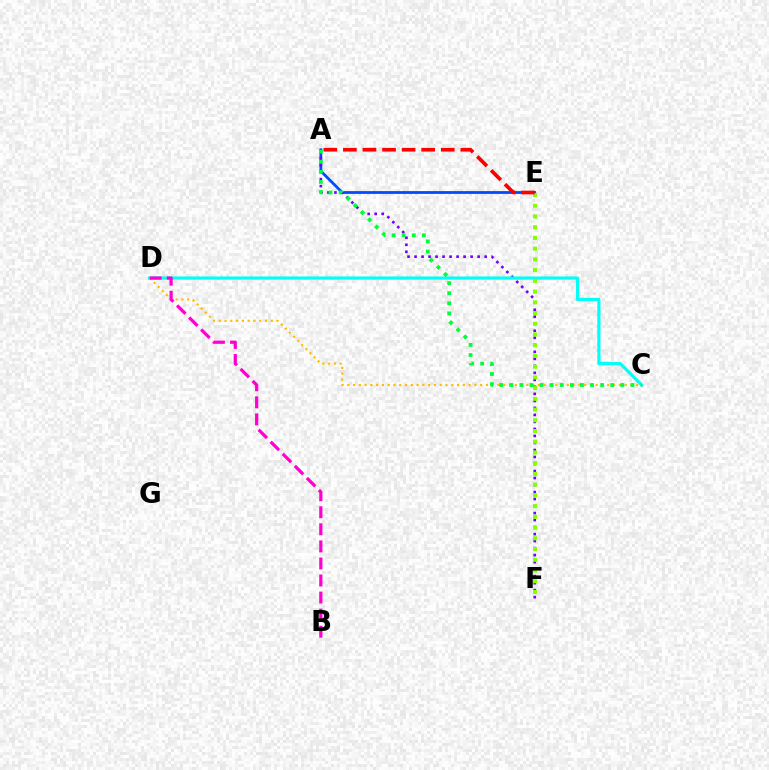{('C', 'D'): [{'color': '#ffbd00', 'line_style': 'dotted', 'thickness': 1.57}, {'color': '#00fff6', 'line_style': 'solid', 'thickness': 2.29}], ('A', 'E'): [{'color': '#004bff', 'line_style': 'solid', 'thickness': 2.01}, {'color': '#ff0000', 'line_style': 'dashed', 'thickness': 2.66}], ('A', 'F'): [{'color': '#7200ff', 'line_style': 'dotted', 'thickness': 1.9}], ('E', 'F'): [{'color': '#84ff00', 'line_style': 'dotted', 'thickness': 2.91}], ('A', 'C'): [{'color': '#00ff39', 'line_style': 'dotted', 'thickness': 2.74}], ('B', 'D'): [{'color': '#ff00cf', 'line_style': 'dashed', 'thickness': 2.32}]}